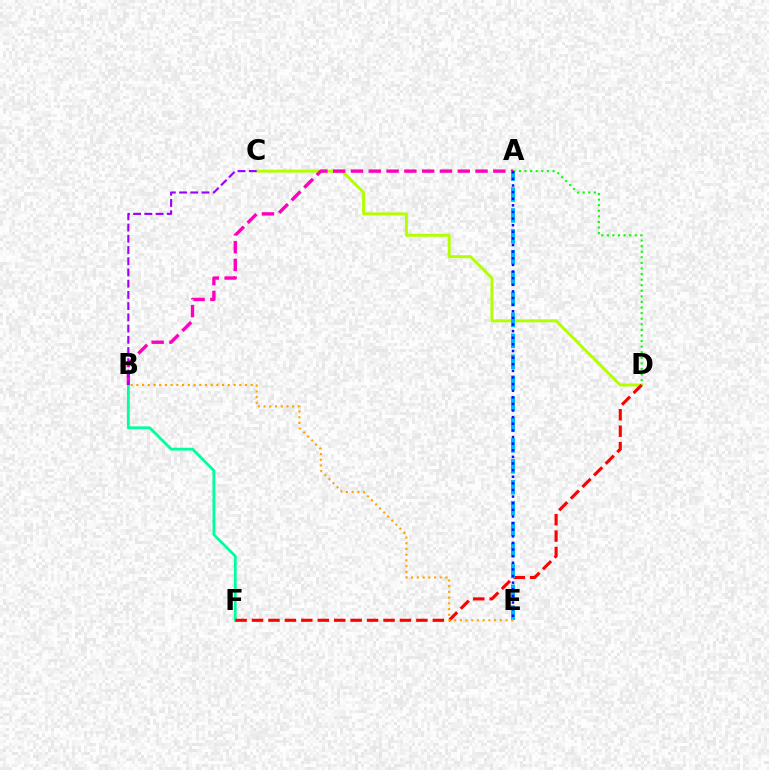{('C', 'D'): [{'color': '#b3ff00', 'line_style': 'solid', 'thickness': 2.12}], ('B', 'F'): [{'color': '#00ff9d', 'line_style': 'solid', 'thickness': 2.03}], ('D', 'F'): [{'color': '#ff0000', 'line_style': 'dashed', 'thickness': 2.23}], ('A', 'B'): [{'color': '#ff00bd', 'line_style': 'dashed', 'thickness': 2.42}], ('A', 'E'): [{'color': '#00b5ff', 'line_style': 'dashed', 'thickness': 2.84}, {'color': '#0010ff', 'line_style': 'dotted', 'thickness': 1.8}], ('A', 'D'): [{'color': '#08ff00', 'line_style': 'dotted', 'thickness': 1.52}], ('B', 'C'): [{'color': '#9b00ff', 'line_style': 'dashed', 'thickness': 1.52}], ('B', 'E'): [{'color': '#ffa500', 'line_style': 'dotted', 'thickness': 1.55}]}